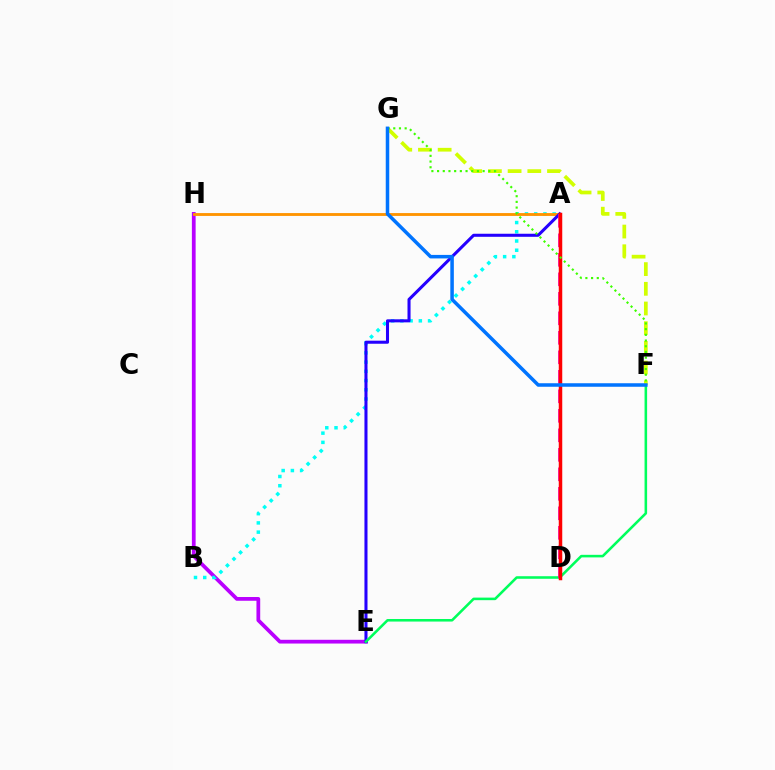{('E', 'H'): [{'color': '#b900ff', 'line_style': 'solid', 'thickness': 2.7}], ('A', 'B'): [{'color': '#00fff6', 'line_style': 'dotted', 'thickness': 2.51}], ('A', 'H'): [{'color': '#ff9400', 'line_style': 'solid', 'thickness': 2.05}], ('A', 'E'): [{'color': '#2500ff', 'line_style': 'solid', 'thickness': 2.2}], ('E', 'F'): [{'color': '#00ff5c', 'line_style': 'solid', 'thickness': 1.85}], ('A', 'D'): [{'color': '#ff00ac', 'line_style': 'dashed', 'thickness': 2.65}, {'color': '#ff0000', 'line_style': 'solid', 'thickness': 2.51}], ('F', 'G'): [{'color': '#d1ff00', 'line_style': 'dashed', 'thickness': 2.68}, {'color': '#3dff00', 'line_style': 'dotted', 'thickness': 1.55}, {'color': '#0074ff', 'line_style': 'solid', 'thickness': 2.53}]}